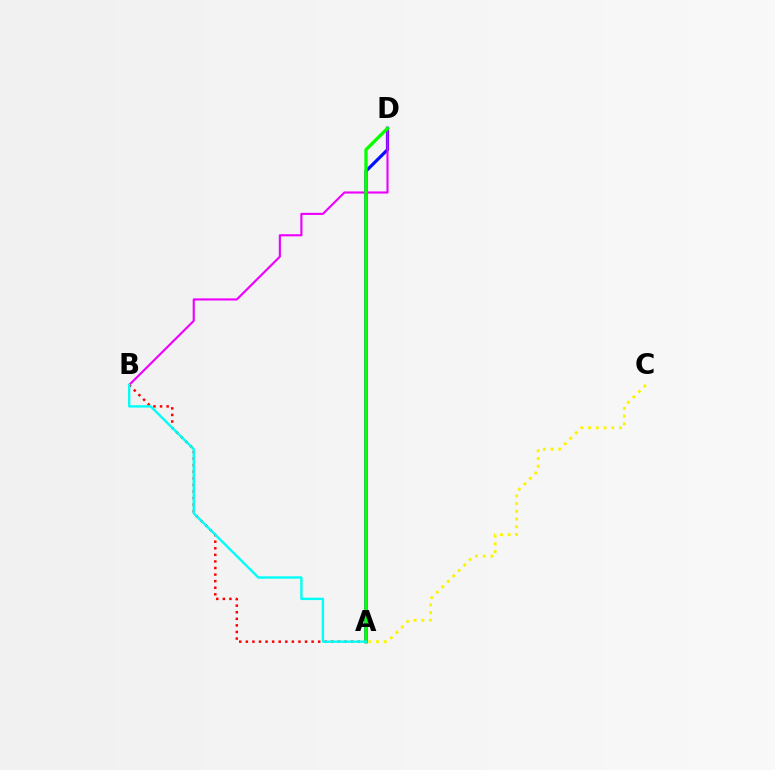{('A', 'C'): [{'color': '#fcf500', 'line_style': 'dotted', 'thickness': 2.1}], ('A', 'D'): [{'color': '#0010ff', 'line_style': 'solid', 'thickness': 2.29}, {'color': '#08ff00', 'line_style': 'solid', 'thickness': 2.36}], ('B', 'D'): [{'color': '#ee00ff', 'line_style': 'solid', 'thickness': 1.54}], ('A', 'B'): [{'color': '#ff0000', 'line_style': 'dotted', 'thickness': 1.79}, {'color': '#00fff6', 'line_style': 'solid', 'thickness': 1.71}]}